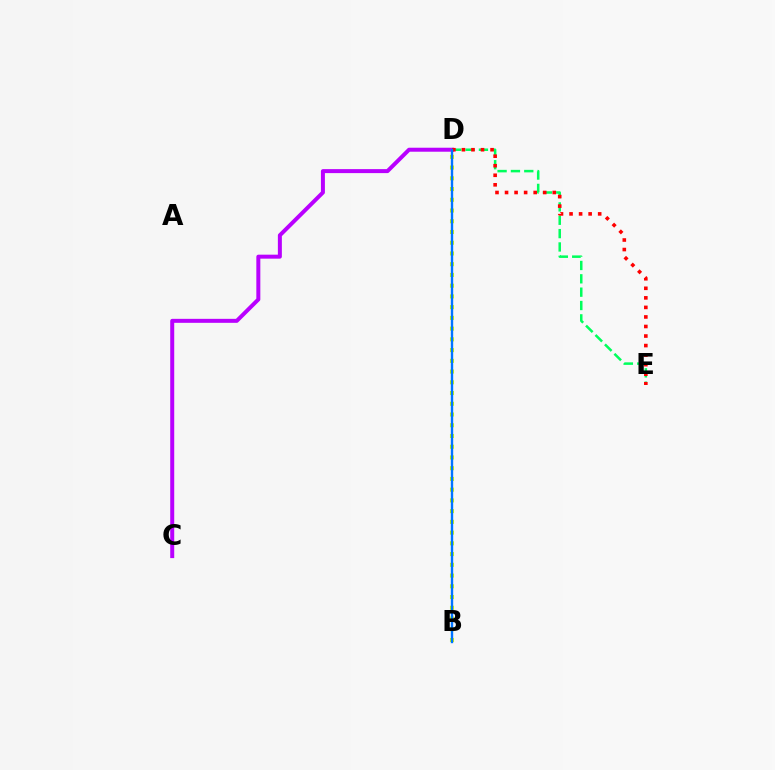{('D', 'E'): [{'color': '#00ff5c', 'line_style': 'dashed', 'thickness': 1.81}, {'color': '#ff0000', 'line_style': 'dotted', 'thickness': 2.59}], ('B', 'D'): [{'color': '#d1ff00', 'line_style': 'dotted', 'thickness': 2.92}, {'color': '#0074ff', 'line_style': 'solid', 'thickness': 1.71}], ('C', 'D'): [{'color': '#b900ff', 'line_style': 'solid', 'thickness': 2.87}]}